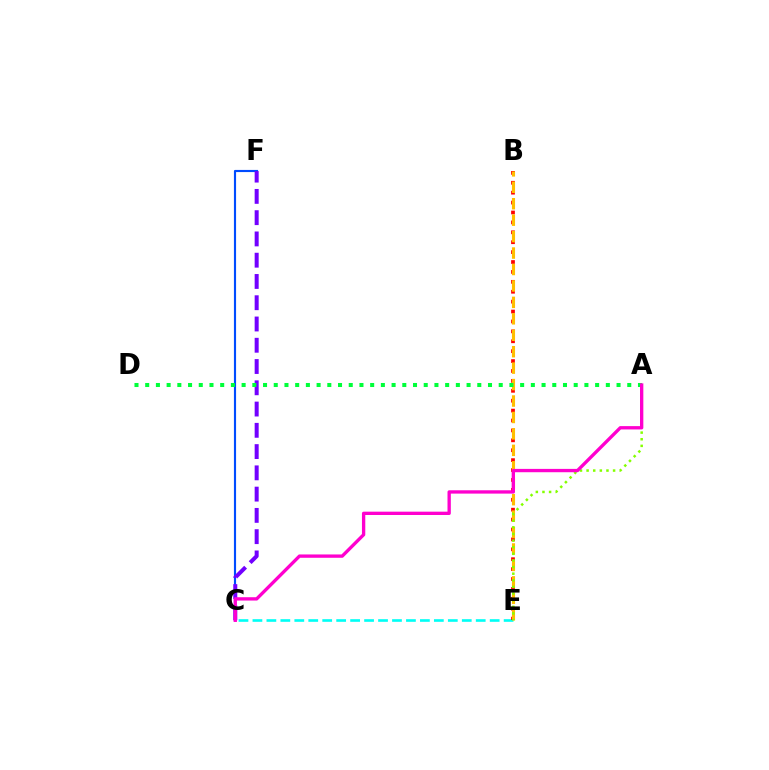{('C', 'E'): [{'color': '#00fff6', 'line_style': 'dashed', 'thickness': 1.9}], ('C', 'F'): [{'color': '#004bff', 'line_style': 'solid', 'thickness': 1.55}, {'color': '#7200ff', 'line_style': 'dashed', 'thickness': 2.89}], ('B', 'E'): [{'color': '#ff0000', 'line_style': 'dotted', 'thickness': 2.69}, {'color': '#ffbd00', 'line_style': 'dashed', 'thickness': 2.23}], ('A', 'E'): [{'color': '#84ff00', 'line_style': 'dotted', 'thickness': 1.8}], ('A', 'D'): [{'color': '#00ff39', 'line_style': 'dotted', 'thickness': 2.91}], ('A', 'C'): [{'color': '#ff00cf', 'line_style': 'solid', 'thickness': 2.4}]}